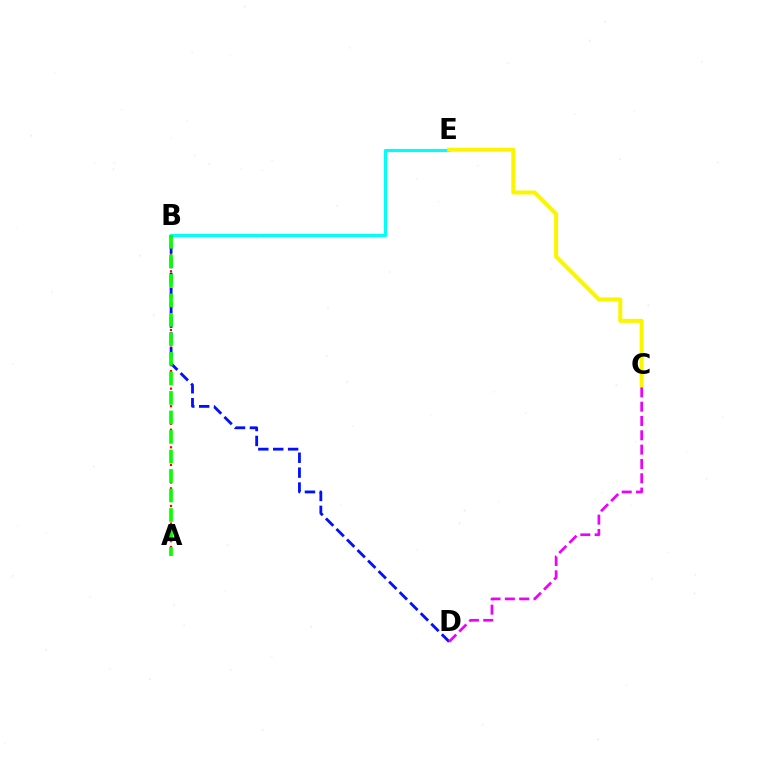{('A', 'B'): [{'color': '#ff0000', 'line_style': 'dotted', 'thickness': 1.59}, {'color': '#08ff00', 'line_style': 'dashed', 'thickness': 2.65}], ('B', 'E'): [{'color': '#00fff6', 'line_style': 'solid', 'thickness': 2.24}], ('B', 'D'): [{'color': '#0010ff', 'line_style': 'dashed', 'thickness': 2.02}], ('C', 'E'): [{'color': '#fcf500', 'line_style': 'solid', 'thickness': 2.89}], ('C', 'D'): [{'color': '#ee00ff', 'line_style': 'dashed', 'thickness': 1.95}]}